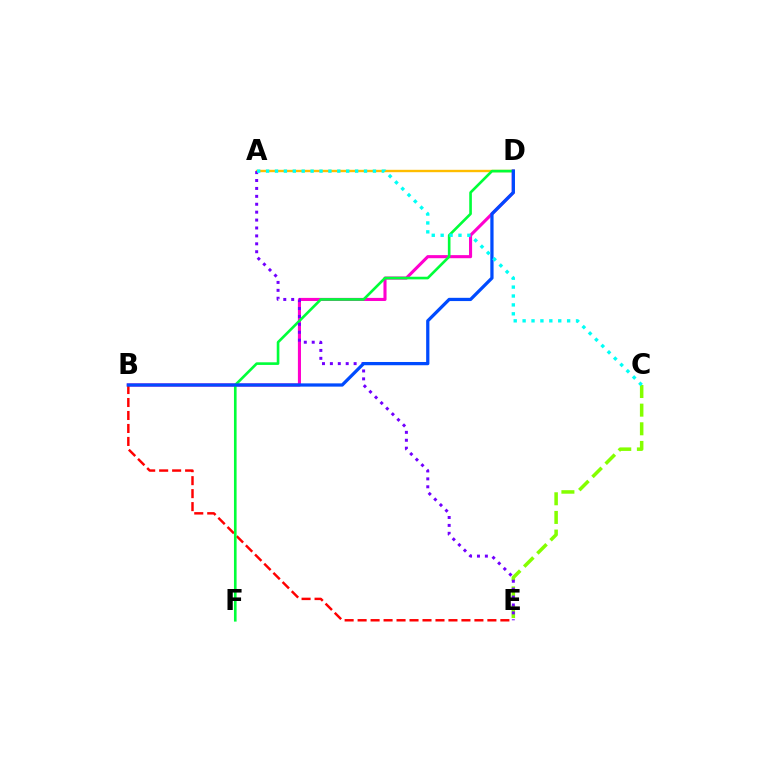{('A', 'D'): [{'color': '#ffbd00', 'line_style': 'solid', 'thickness': 1.72}], ('B', 'D'): [{'color': '#ff00cf', 'line_style': 'solid', 'thickness': 2.23}, {'color': '#004bff', 'line_style': 'solid', 'thickness': 2.34}], ('B', 'E'): [{'color': '#ff0000', 'line_style': 'dashed', 'thickness': 1.76}], ('D', 'F'): [{'color': '#00ff39', 'line_style': 'solid', 'thickness': 1.89}], ('C', 'E'): [{'color': '#84ff00', 'line_style': 'dashed', 'thickness': 2.53}], ('A', 'E'): [{'color': '#7200ff', 'line_style': 'dotted', 'thickness': 2.15}], ('A', 'C'): [{'color': '#00fff6', 'line_style': 'dotted', 'thickness': 2.42}]}